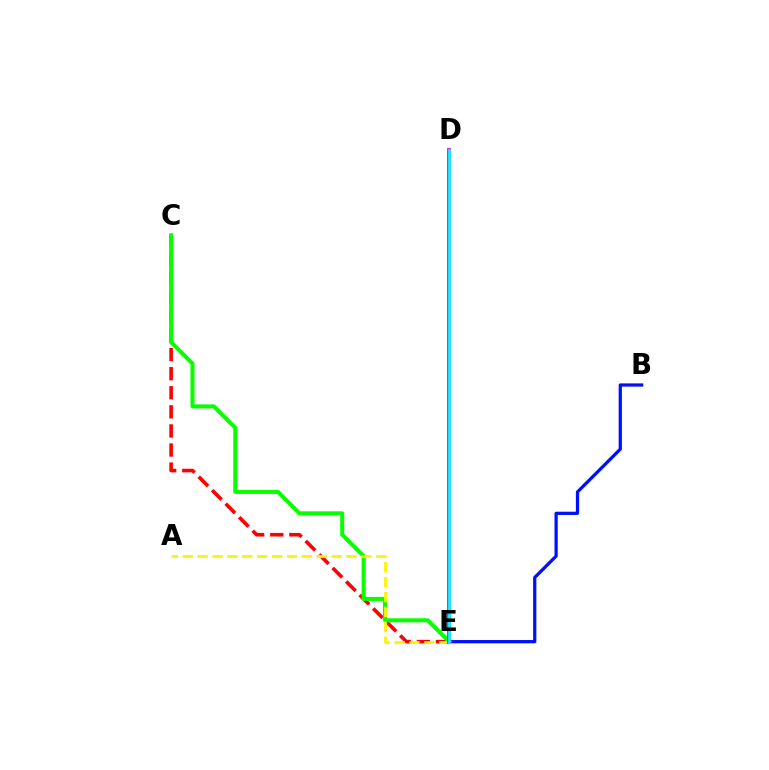{('C', 'E'): [{'color': '#ff0000', 'line_style': 'dashed', 'thickness': 2.59}, {'color': '#08ff00', 'line_style': 'solid', 'thickness': 2.9}], ('B', 'E'): [{'color': '#0010ff', 'line_style': 'solid', 'thickness': 2.34}], ('A', 'E'): [{'color': '#fcf500', 'line_style': 'dashed', 'thickness': 2.02}], ('D', 'E'): [{'color': '#ee00ff', 'line_style': 'solid', 'thickness': 2.77}, {'color': '#00fff6', 'line_style': 'solid', 'thickness': 1.95}]}